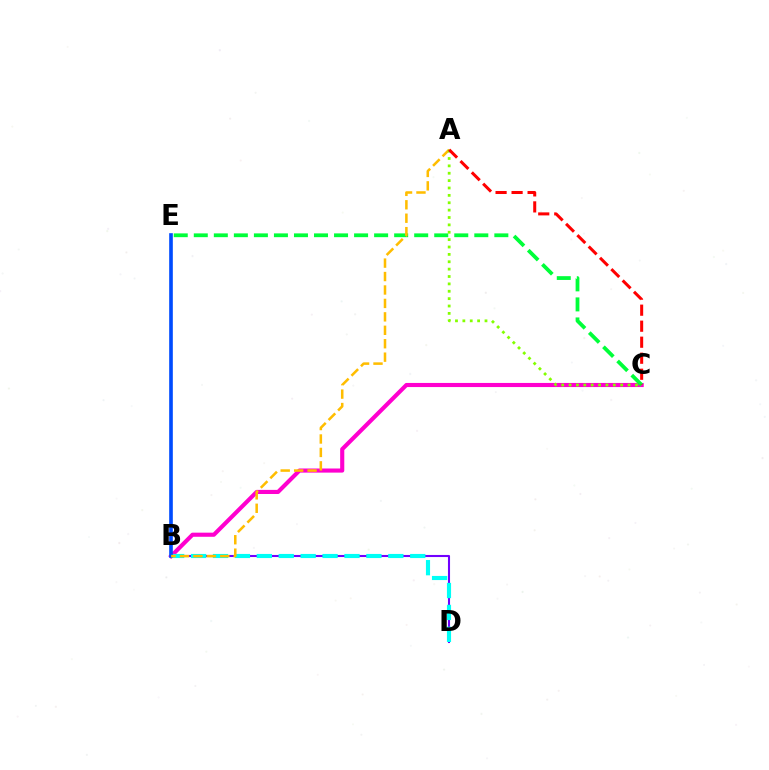{('B', 'D'): [{'color': '#7200ff', 'line_style': 'solid', 'thickness': 1.5}, {'color': '#00fff6', 'line_style': 'dashed', 'thickness': 2.98}], ('B', 'C'): [{'color': '#ff00cf', 'line_style': 'solid', 'thickness': 2.97}], ('C', 'E'): [{'color': '#00ff39', 'line_style': 'dashed', 'thickness': 2.72}], ('B', 'E'): [{'color': '#004bff', 'line_style': 'solid', 'thickness': 2.62}], ('A', 'B'): [{'color': '#ffbd00', 'line_style': 'dashed', 'thickness': 1.83}], ('A', 'C'): [{'color': '#84ff00', 'line_style': 'dotted', 'thickness': 2.0}, {'color': '#ff0000', 'line_style': 'dashed', 'thickness': 2.18}]}